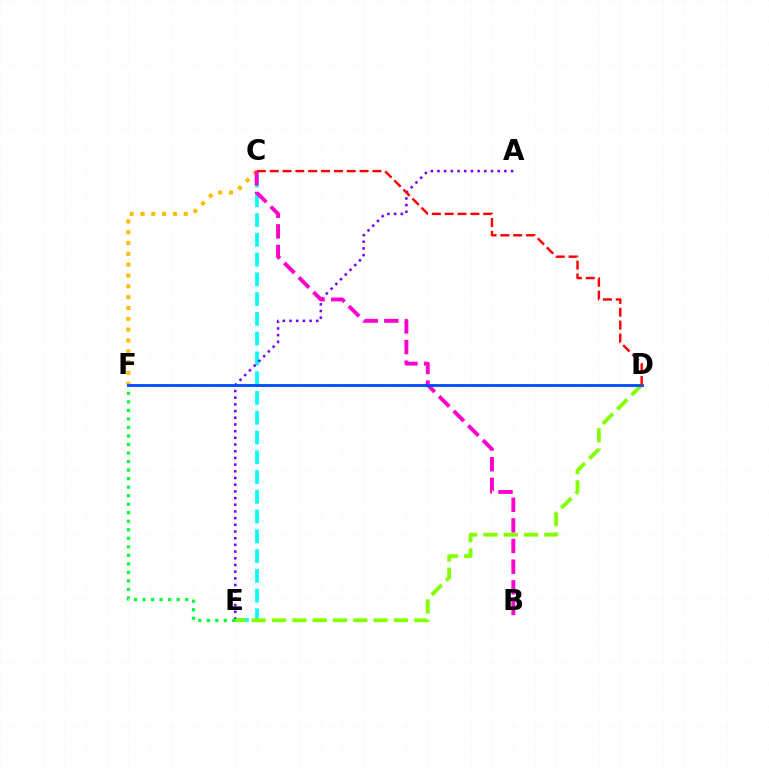{('C', 'E'): [{'color': '#00fff6', 'line_style': 'dashed', 'thickness': 2.68}], ('A', 'E'): [{'color': '#7200ff', 'line_style': 'dotted', 'thickness': 1.82}], ('C', 'F'): [{'color': '#ffbd00', 'line_style': 'dotted', 'thickness': 2.94}], ('E', 'F'): [{'color': '#00ff39', 'line_style': 'dotted', 'thickness': 2.32}], ('B', 'C'): [{'color': '#ff00cf', 'line_style': 'dashed', 'thickness': 2.8}], ('D', 'E'): [{'color': '#84ff00', 'line_style': 'dashed', 'thickness': 2.76}], ('D', 'F'): [{'color': '#004bff', 'line_style': 'solid', 'thickness': 2.04}], ('C', 'D'): [{'color': '#ff0000', 'line_style': 'dashed', 'thickness': 1.75}]}